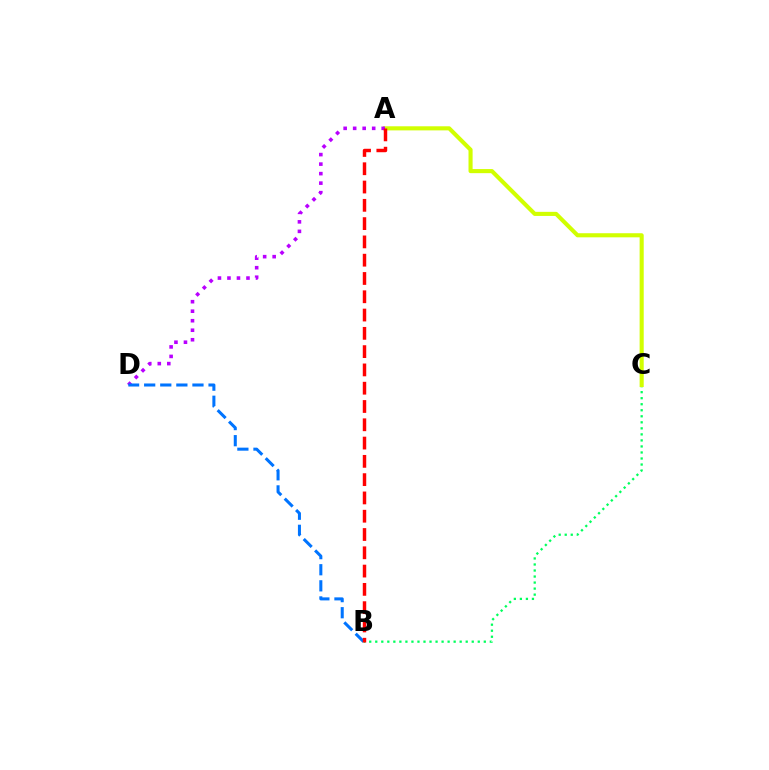{('B', 'C'): [{'color': '#00ff5c', 'line_style': 'dotted', 'thickness': 1.64}], ('A', 'C'): [{'color': '#d1ff00', 'line_style': 'solid', 'thickness': 2.95}], ('A', 'D'): [{'color': '#b900ff', 'line_style': 'dotted', 'thickness': 2.58}], ('B', 'D'): [{'color': '#0074ff', 'line_style': 'dashed', 'thickness': 2.19}], ('A', 'B'): [{'color': '#ff0000', 'line_style': 'dashed', 'thickness': 2.48}]}